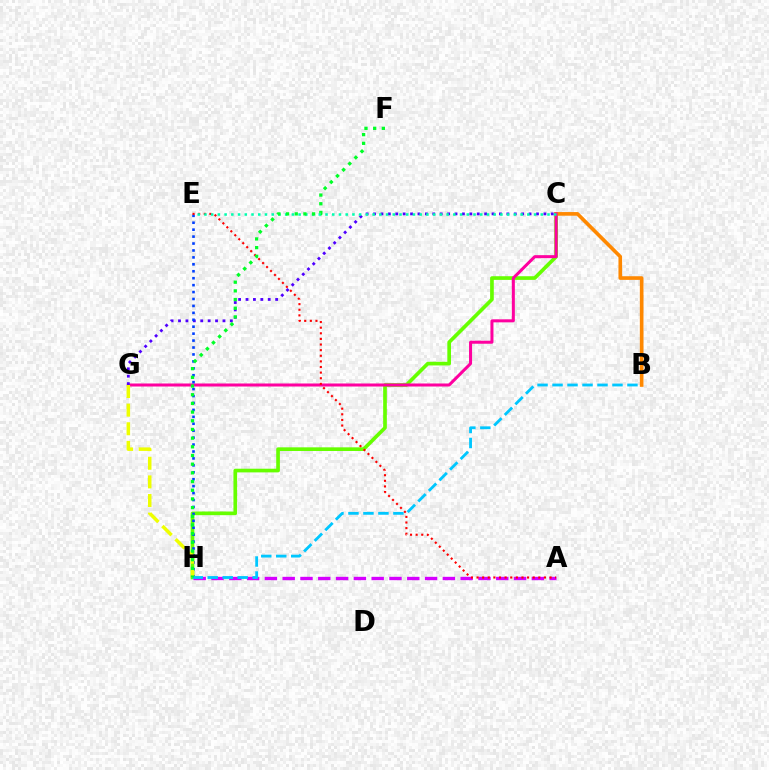{('C', 'H'): [{'color': '#66ff00', 'line_style': 'solid', 'thickness': 2.64}], ('B', 'C'): [{'color': '#ff8800', 'line_style': 'solid', 'thickness': 2.62}], ('C', 'G'): [{'color': '#ff00a0', 'line_style': 'solid', 'thickness': 2.18}, {'color': '#4f00ff', 'line_style': 'dotted', 'thickness': 2.01}], ('E', 'H'): [{'color': '#003fff', 'line_style': 'dotted', 'thickness': 1.88}], ('A', 'H'): [{'color': '#d600ff', 'line_style': 'dashed', 'thickness': 2.42}], ('A', 'E'): [{'color': '#ff0000', 'line_style': 'dotted', 'thickness': 1.53}], ('G', 'H'): [{'color': '#eeff00', 'line_style': 'dashed', 'thickness': 2.53}], ('B', 'H'): [{'color': '#00c7ff', 'line_style': 'dashed', 'thickness': 2.04}], ('C', 'E'): [{'color': '#00ffaf', 'line_style': 'dotted', 'thickness': 1.83}], ('F', 'H'): [{'color': '#00ff27', 'line_style': 'dotted', 'thickness': 2.36}]}